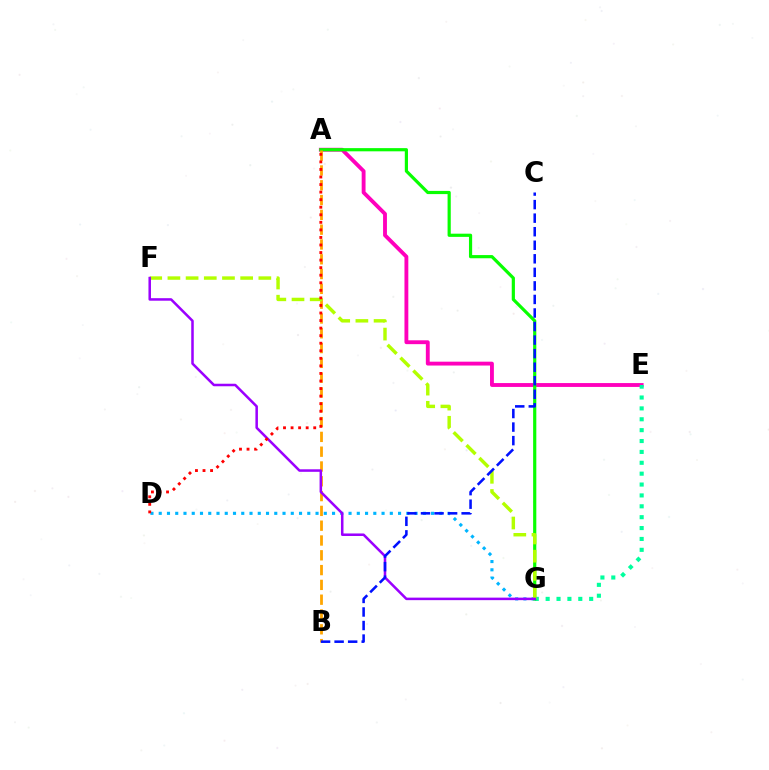{('A', 'E'): [{'color': '#ff00bd', 'line_style': 'solid', 'thickness': 2.78}], ('D', 'G'): [{'color': '#00b5ff', 'line_style': 'dotted', 'thickness': 2.24}], ('E', 'G'): [{'color': '#00ff9d', 'line_style': 'dotted', 'thickness': 2.96}], ('A', 'G'): [{'color': '#08ff00', 'line_style': 'solid', 'thickness': 2.29}], ('A', 'B'): [{'color': '#ffa500', 'line_style': 'dashed', 'thickness': 2.01}], ('F', 'G'): [{'color': '#b3ff00', 'line_style': 'dashed', 'thickness': 2.47}, {'color': '#9b00ff', 'line_style': 'solid', 'thickness': 1.82}], ('A', 'D'): [{'color': '#ff0000', 'line_style': 'dotted', 'thickness': 2.05}], ('B', 'C'): [{'color': '#0010ff', 'line_style': 'dashed', 'thickness': 1.84}]}